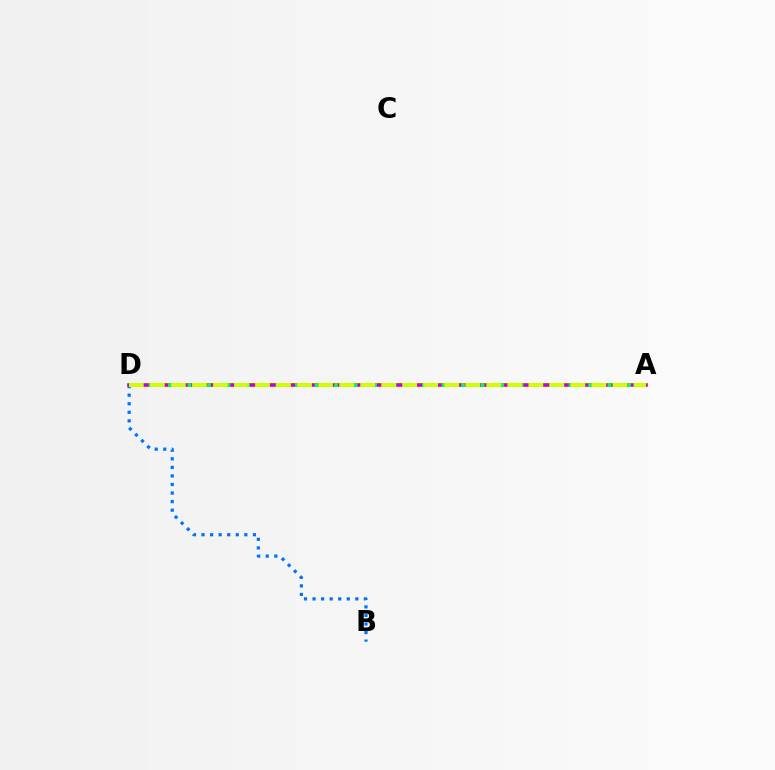{('A', 'D'): [{'color': '#ff0000', 'line_style': 'solid', 'thickness': 2.53}, {'color': '#b900ff', 'line_style': 'solid', 'thickness': 1.57}, {'color': '#00ff5c', 'line_style': 'dotted', 'thickness': 2.65}, {'color': '#d1ff00', 'line_style': 'dashed', 'thickness': 2.86}], ('B', 'D'): [{'color': '#0074ff', 'line_style': 'dotted', 'thickness': 2.33}]}